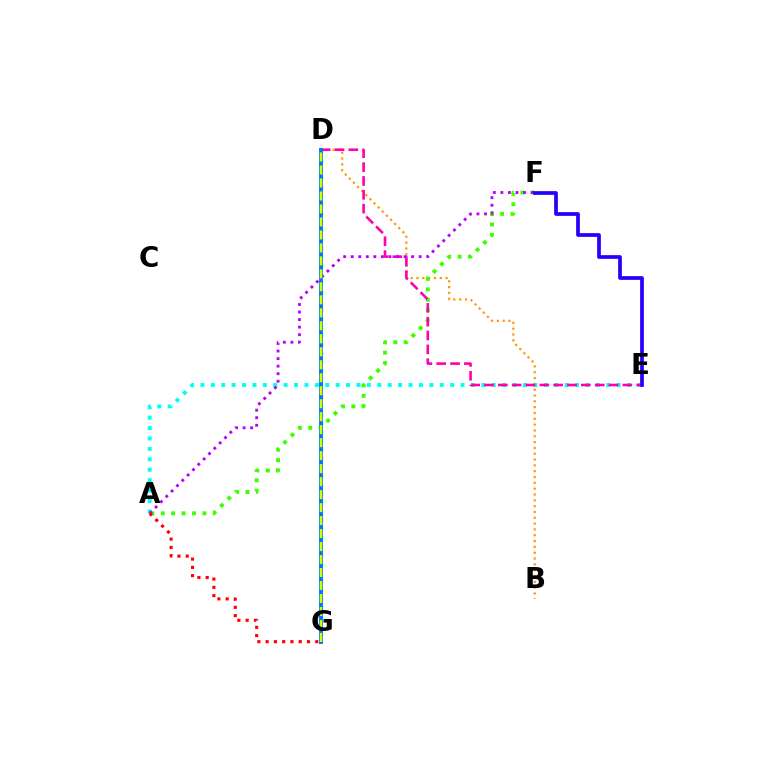{('B', 'D'): [{'color': '#ff9400', 'line_style': 'dotted', 'thickness': 1.58}], ('A', 'F'): [{'color': '#3dff00', 'line_style': 'dotted', 'thickness': 2.83}, {'color': '#b900ff', 'line_style': 'dotted', 'thickness': 2.05}], ('A', 'E'): [{'color': '#00fff6', 'line_style': 'dotted', 'thickness': 2.83}], ('D', 'G'): [{'color': '#00ff5c', 'line_style': 'dotted', 'thickness': 2.38}, {'color': '#0074ff', 'line_style': 'solid', 'thickness': 2.8}, {'color': '#d1ff00', 'line_style': 'dashed', 'thickness': 1.76}], ('D', 'E'): [{'color': '#ff00ac', 'line_style': 'dashed', 'thickness': 1.88}], ('E', 'F'): [{'color': '#2500ff', 'line_style': 'solid', 'thickness': 2.68}], ('A', 'G'): [{'color': '#ff0000', 'line_style': 'dotted', 'thickness': 2.25}]}